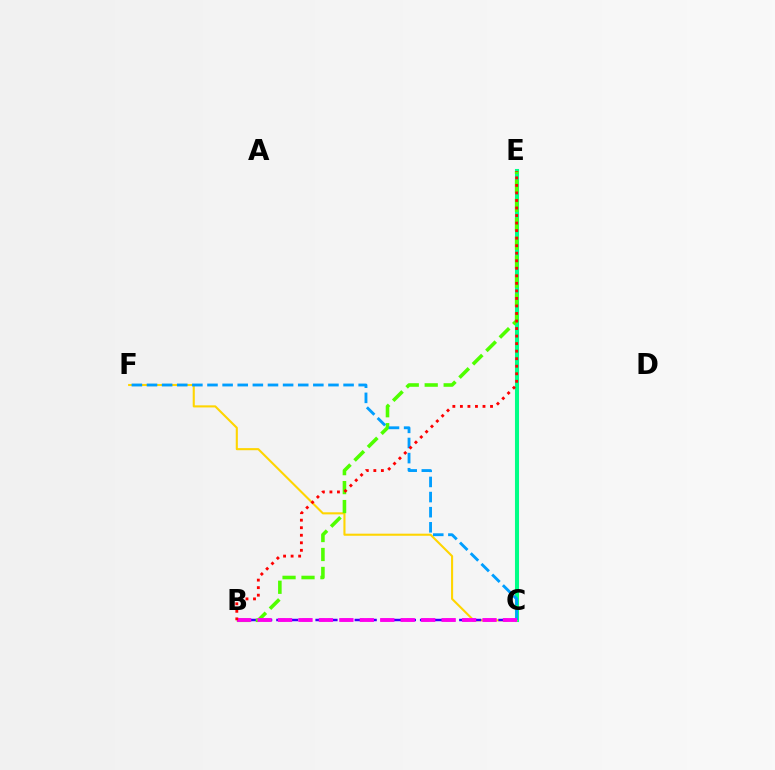{('C', 'E'): [{'color': '#00ff86', 'line_style': 'solid', 'thickness': 2.93}], ('C', 'F'): [{'color': '#ffd500', 'line_style': 'solid', 'thickness': 1.51}, {'color': '#009eff', 'line_style': 'dashed', 'thickness': 2.05}], ('B', 'C'): [{'color': '#3700ff', 'line_style': 'dashed', 'thickness': 1.77}, {'color': '#ff00ed', 'line_style': 'dashed', 'thickness': 2.78}], ('B', 'E'): [{'color': '#4fff00', 'line_style': 'dashed', 'thickness': 2.58}, {'color': '#ff0000', 'line_style': 'dotted', 'thickness': 2.05}]}